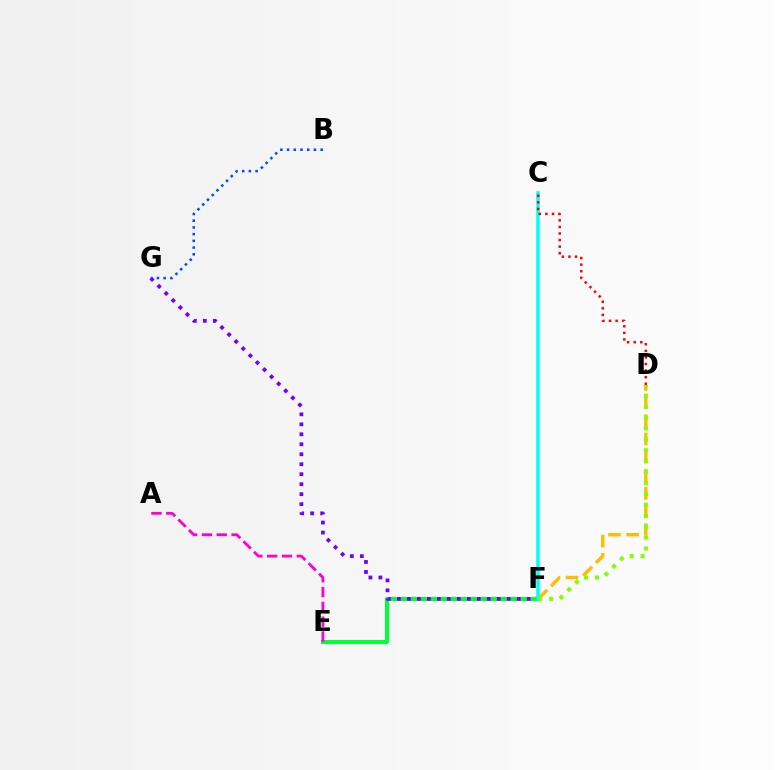{('E', 'F'): [{'color': '#00ff39', 'line_style': 'solid', 'thickness': 2.87}], ('F', 'G'): [{'color': '#7200ff', 'line_style': 'dotted', 'thickness': 2.71}], ('D', 'F'): [{'color': '#ffbd00', 'line_style': 'dashed', 'thickness': 2.47}, {'color': '#84ff00', 'line_style': 'dotted', 'thickness': 2.96}], ('A', 'E'): [{'color': '#ff00cf', 'line_style': 'dashed', 'thickness': 2.01}], ('C', 'F'): [{'color': '#00fff6', 'line_style': 'solid', 'thickness': 2.54}], ('B', 'G'): [{'color': '#004bff', 'line_style': 'dotted', 'thickness': 1.82}], ('C', 'D'): [{'color': '#ff0000', 'line_style': 'dotted', 'thickness': 1.79}]}